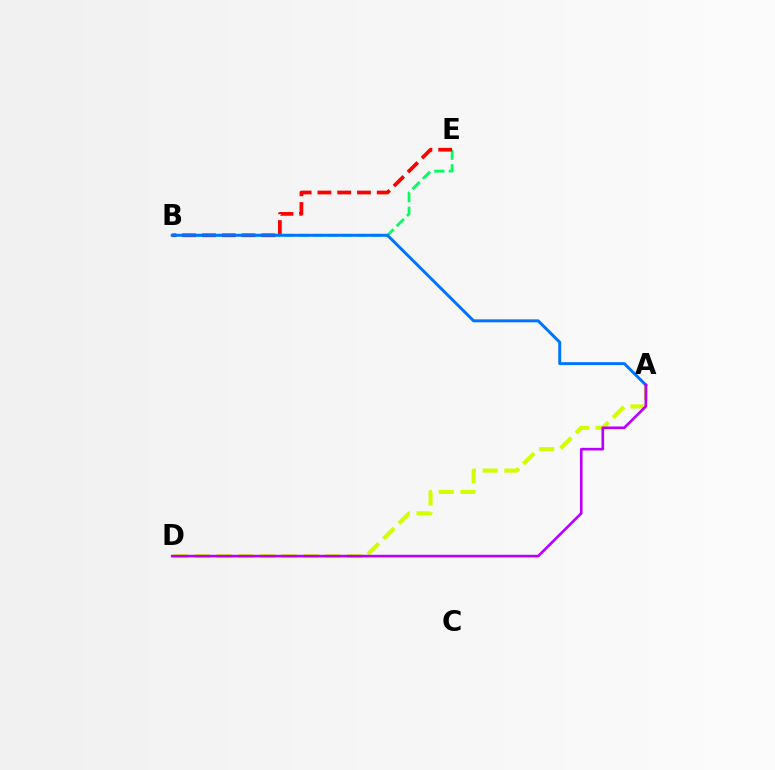{('B', 'E'): [{'color': '#00ff5c', 'line_style': 'dashed', 'thickness': 1.98}, {'color': '#ff0000', 'line_style': 'dashed', 'thickness': 2.69}], ('A', 'D'): [{'color': '#d1ff00', 'line_style': 'dashed', 'thickness': 2.96}, {'color': '#b900ff', 'line_style': 'solid', 'thickness': 1.9}], ('A', 'B'): [{'color': '#0074ff', 'line_style': 'solid', 'thickness': 2.13}]}